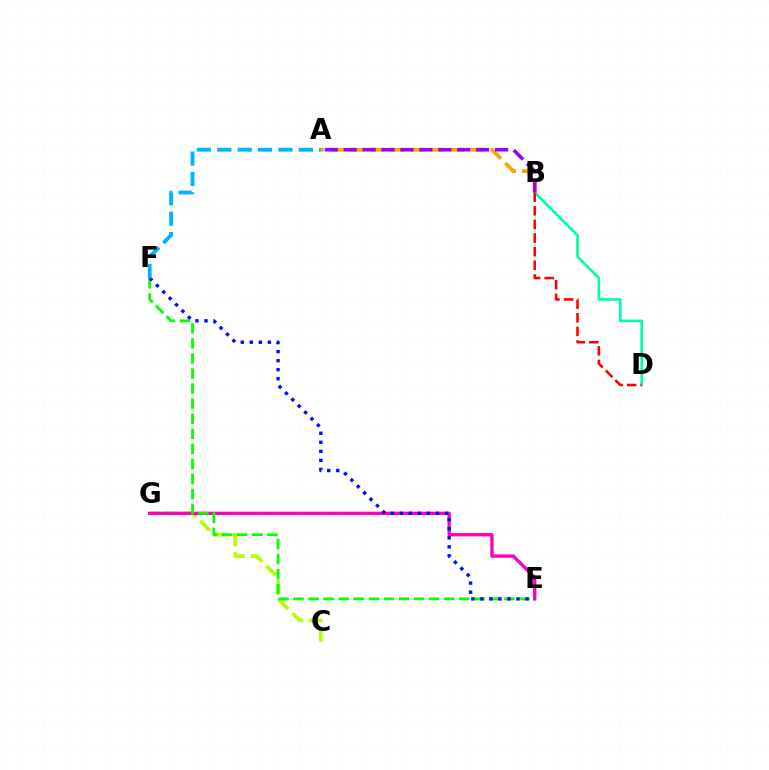{('C', 'G'): [{'color': '#b3ff00', 'line_style': 'dashed', 'thickness': 2.65}], ('E', 'G'): [{'color': '#ff00bd', 'line_style': 'solid', 'thickness': 2.39}], ('E', 'F'): [{'color': '#08ff00', 'line_style': 'dashed', 'thickness': 2.05}, {'color': '#0010ff', 'line_style': 'dotted', 'thickness': 2.45}], ('B', 'D'): [{'color': '#00ff9d', 'line_style': 'solid', 'thickness': 1.89}, {'color': '#ff0000', 'line_style': 'dashed', 'thickness': 1.85}], ('A', 'B'): [{'color': '#ffa500', 'line_style': 'dashed', 'thickness': 2.73}, {'color': '#9b00ff', 'line_style': 'dashed', 'thickness': 2.57}], ('A', 'F'): [{'color': '#00b5ff', 'line_style': 'dashed', 'thickness': 2.77}]}